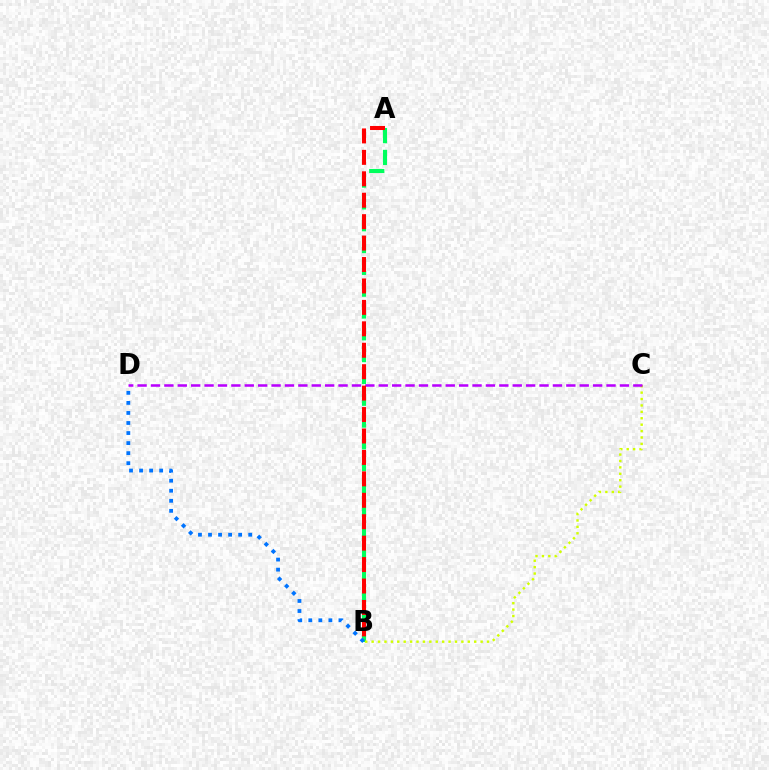{('A', 'B'): [{'color': '#00ff5c', 'line_style': 'dashed', 'thickness': 2.96}, {'color': '#ff0000', 'line_style': 'dashed', 'thickness': 2.91}], ('B', 'C'): [{'color': '#d1ff00', 'line_style': 'dotted', 'thickness': 1.74}], ('B', 'D'): [{'color': '#0074ff', 'line_style': 'dotted', 'thickness': 2.73}], ('C', 'D'): [{'color': '#b900ff', 'line_style': 'dashed', 'thickness': 1.82}]}